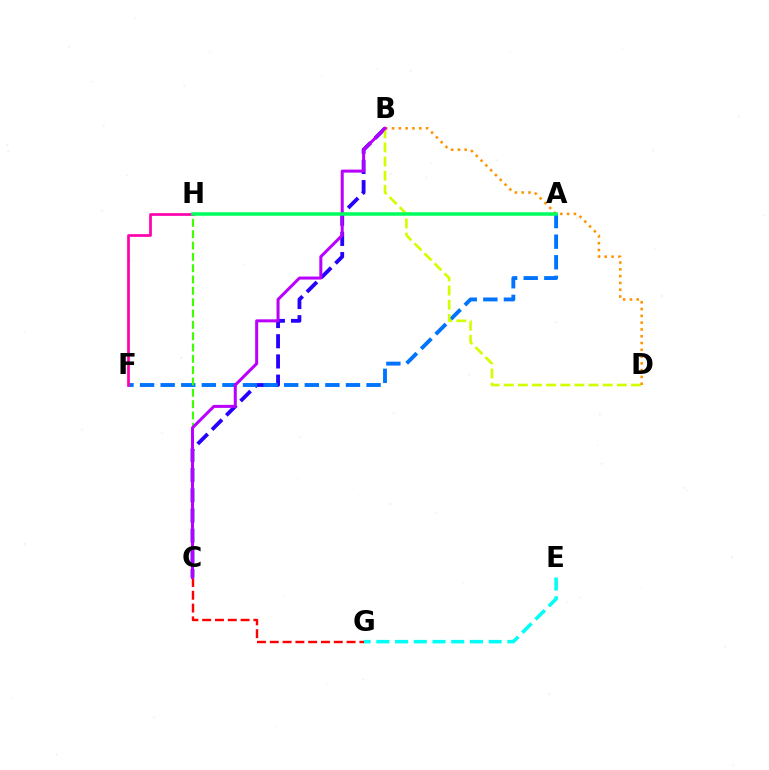{('E', 'G'): [{'color': '#00fff6', 'line_style': 'dashed', 'thickness': 2.54}], ('C', 'G'): [{'color': '#ff0000', 'line_style': 'dashed', 'thickness': 1.74}], ('B', 'C'): [{'color': '#2500ff', 'line_style': 'dashed', 'thickness': 2.74}, {'color': '#b900ff', 'line_style': 'solid', 'thickness': 2.17}], ('A', 'F'): [{'color': '#0074ff', 'line_style': 'dashed', 'thickness': 2.8}], ('B', 'D'): [{'color': '#d1ff00', 'line_style': 'dashed', 'thickness': 1.92}, {'color': '#ff9400', 'line_style': 'dotted', 'thickness': 1.84}], ('C', 'H'): [{'color': '#3dff00', 'line_style': 'dashed', 'thickness': 1.54}], ('F', 'H'): [{'color': '#ff00ac', 'line_style': 'solid', 'thickness': 1.94}], ('A', 'H'): [{'color': '#00ff5c', 'line_style': 'solid', 'thickness': 2.53}]}